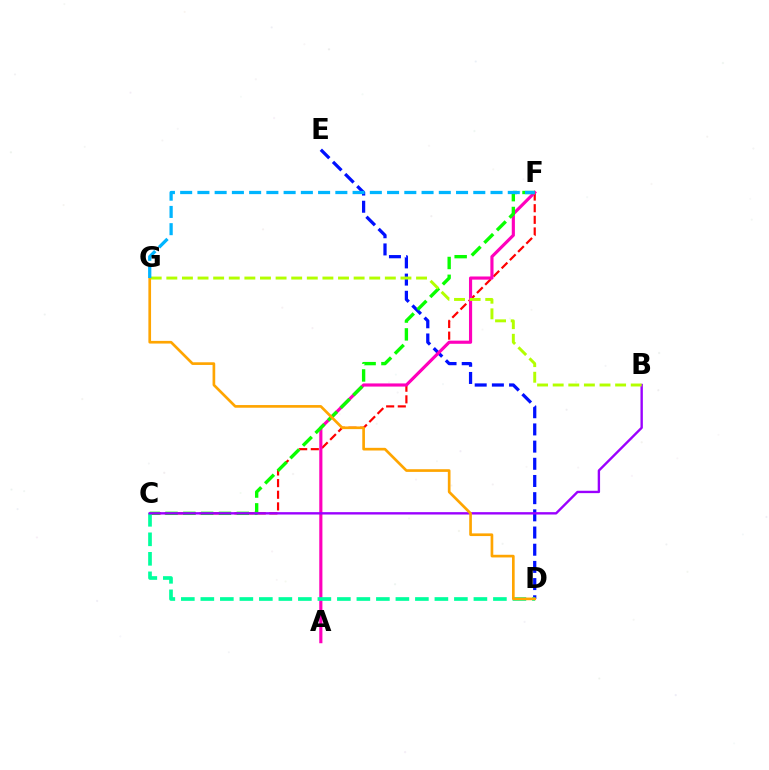{('D', 'E'): [{'color': '#0010ff', 'line_style': 'dashed', 'thickness': 2.33}], ('C', 'F'): [{'color': '#ff0000', 'line_style': 'dashed', 'thickness': 1.58}, {'color': '#08ff00', 'line_style': 'dashed', 'thickness': 2.42}], ('A', 'F'): [{'color': '#ff00bd', 'line_style': 'solid', 'thickness': 2.27}], ('C', 'D'): [{'color': '#00ff9d', 'line_style': 'dashed', 'thickness': 2.65}], ('B', 'C'): [{'color': '#9b00ff', 'line_style': 'solid', 'thickness': 1.71}], ('D', 'G'): [{'color': '#ffa500', 'line_style': 'solid', 'thickness': 1.92}], ('B', 'G'): [{'color': '#b3ff00', 'line_style': 'dashed', 'thickness': 2.12}], ('F', 'G'): [{'color': '#00b5ff', 'line_style': 'dashed', 'thickness': 2.34}]}